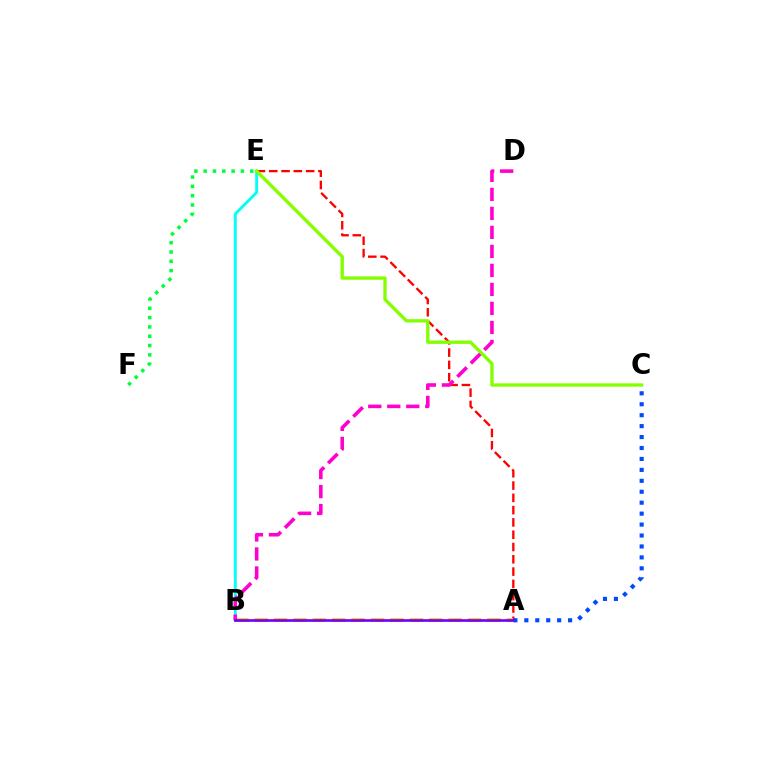{('A', 'E'): [{'color': '#ff0000', 'line_style': 'dashed', 'thickness': 1.67}], ('E', 'F'): [{'color': '#00ff39', 'line_style': 'dotted', 'thickness': 2.53}], ('B', 'E'): [{'color': '#00fff6', 'line_style': 'solid', 'thickness': 2.07}], ('A', 'B'): [{'color': '#ffbd00', 'line_style': 'dashed', 'thickness': 2.64}, {'color': '#7200ff', 'line_style': 'solid', 'thickness': 1.92}], ('C', 'E'): [{'color': '#84ff00', 'line_style': 'solid', 'thickness': 2.41}], ('B', 'D'): [{'color': '#ff00cf', 'line_style': 'dashed', 'thickness': 2.58}], ('A', 'C'): [{'color': '#004bff', 'line_style': 'dotted', 'thickness': 2.97}]}